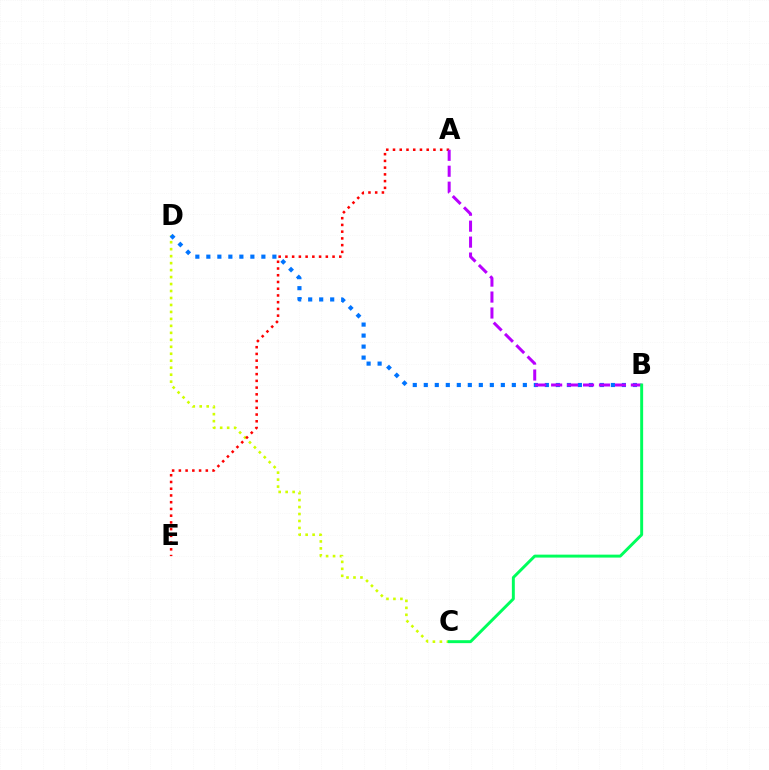{('C', 'D'): [{'color': '#d1ff00', 'line_style': 'dotted', 'thickness': 1.89}], ('B', 'D'): [{'color': '#0074ff', 'line_style': 'dotted', 'thickness': 2.99}], ('A', 'E'): [{'color': '#ff0000', 'line_style': 'dotted', 'thickness': 1.83}], ('A', 'B'): [{'color': '#b900ff', 'line_style': 'dashed', 'thickness': 2.17}], ('B', 'C'): [{'color': '#00ff5c', 'line_style': 'solid', 'thickness': 2.12}]}